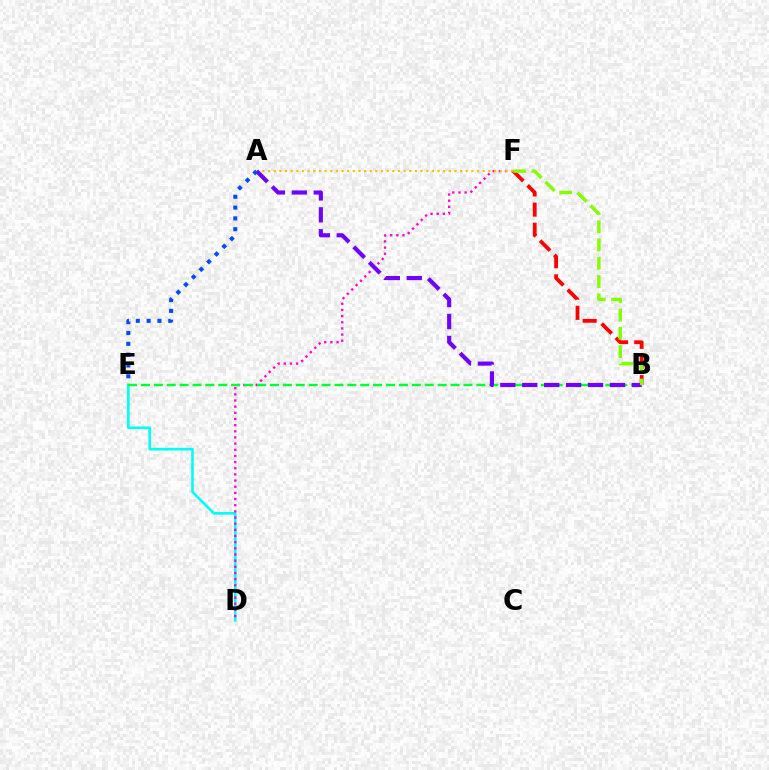{('D', 'E'): [{'color': '#00fff6', 'line_style': 'solid', 'thickness': 1.9}], ('D', 'F'): [{'color': '#ff00cf', 'line_style': 'dotted', 'thickness': 1.67}], ('B', 'F'): [{'color': '#ff0000', 'line_style': 'dashed', 'thickness': 2.74}, {'color': '#84ff00', 'line_style': 'dashed', 'thickness': 2.48}], ('B', 'E'): [{'color': '#00ff39', 'line_style': 'dashed', 'thickness': 1.75}], ('A', 'F'): [{'color': '#ffbd00', 'line_style': 'dotted', 'thickness': 1.53}], ('A', 'B'): [{'color': '#7200ff', 'line_style': 'dashed', 'thickness': 2.98}], ('A', 'E'): [{'color': '#004bff', 'line_style': 'dotted', 'thickness': 2.94}]}